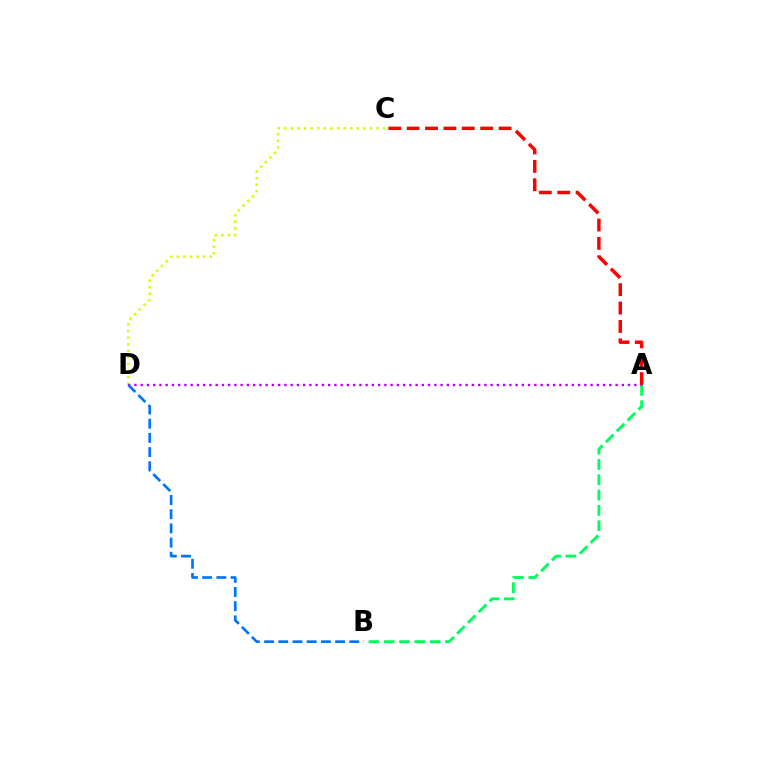{('C', 'D'): [{'color': '#d1ff00', 'line_style': 'dotted', 'thickness': 1.79}], ('A', 'C'): [{'color': '#ff0000', 'line_style': 'dashed', 'thickness': 2.5}], ('A', 'B'): [{'color': '#00ff5c', 'line_style': 'dashed', 'thickness': 2.08}], ('A', 'D'): [{'color': '#b900ff', 'line_style': 'dotted', 'thickness': 1.7}], ('B', 'D'): [{'color': '#0074ff', 'line_style': 'dashed', 'thickness': 1.93}]}